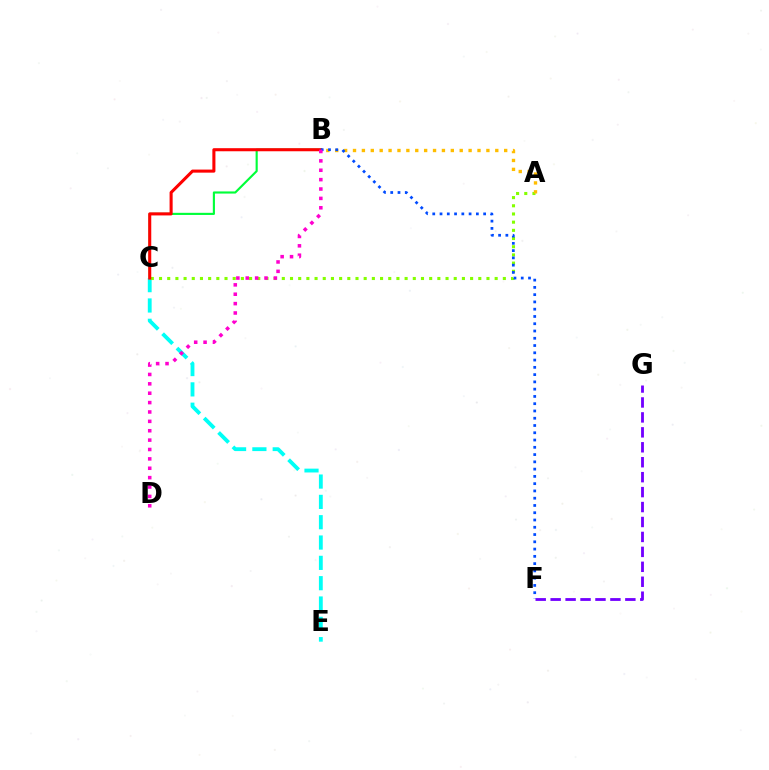{('B', 'C'): [{'color': '#00ff39', 'line_style': 'solid', 'thickness': 1.54}, {'color': '#ff0000', 'line_style': 'solid', 'thickness': 2.21}], ('C', 'E'): [{'color': '#00fff6', 'line_style': 'dashed', 'thickness': 2.76}], ('A', 'C'): [{'color': '#84ff00', 'line_style': 'dotted', 'thickness': 2.22}], ('A', 'B'): [{'color': '#ffbd00', 'line_style': 'dotted', 'thickness': 2.42}], ('F', 'G'): [{'color': '#7200ff', 'line_style': 'dashed', 'thickness': 2.03}], ('B', 'F'): [{'color': '#004bff', 'line_style': 'dotted', 'thickness': 1.98}], ('B', 'D'): [{'color': '#ff00cf', 'line_style': 'dotted', 'thickness': 2.55}]}